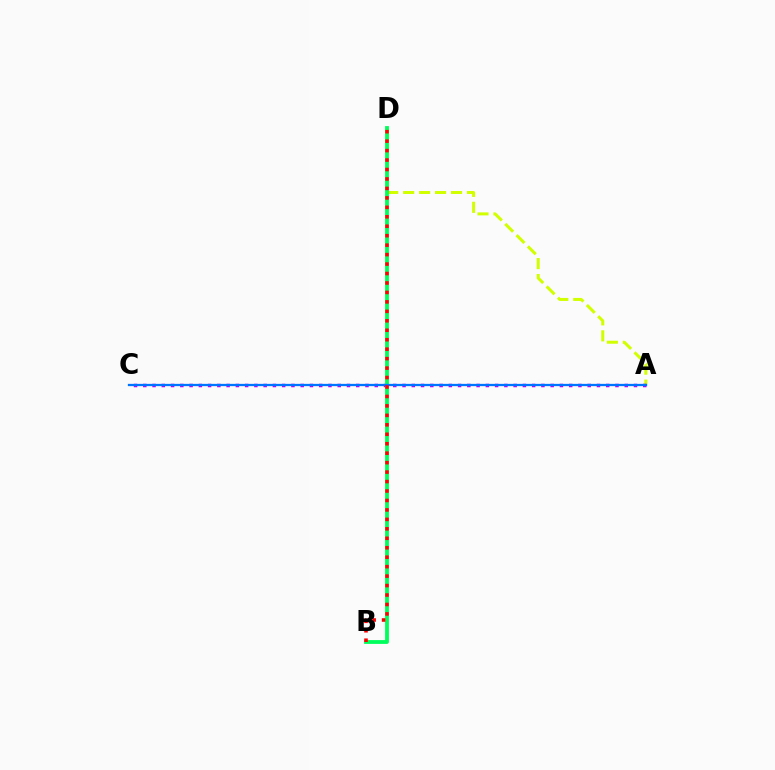{('A', 'D'): [{'color': '#d1ff00', 'line_style': 'dashed', 'thickness': 2.17}], ('A', 'C'): [{'color': '#b900ff', 'line_style': 'dotted', 'thickness': 2.52}, {'color': '#0074ff', 'line_style': 'solid', 'thickness': 1.64}], ('B', 'D'): [{'color': '#00ff5c', 'line_style': 'solid', 'thickness': 2.74}, {'color': '#ff0000', 'line_style': 'dotted', 'thickness': 2.57}]}